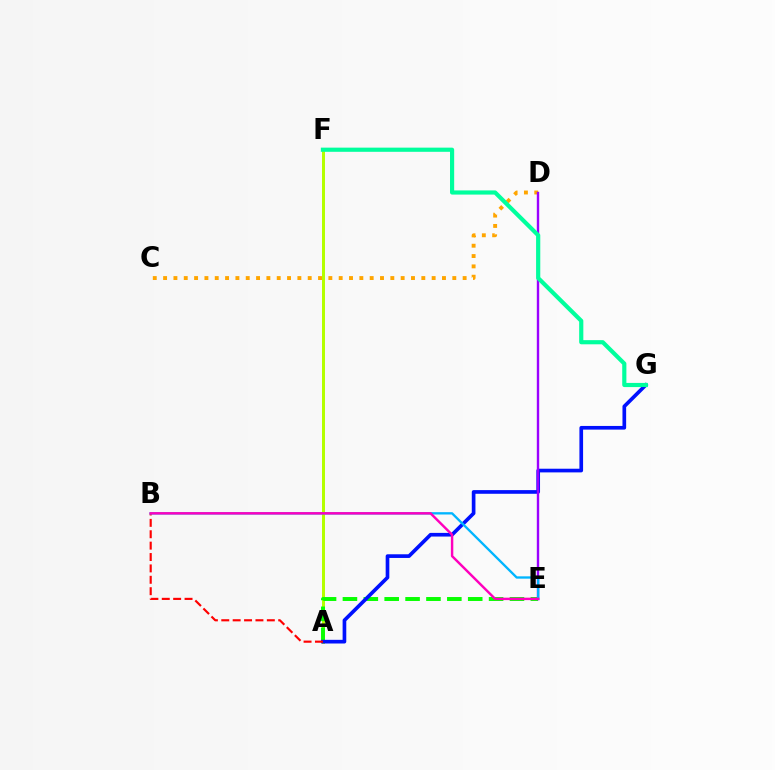{('A', 'F'): [{'color': '#b3ff00', 'line_style': 'solid', 'thickness': 2.16}], ('A', 'E'): [{'color': '#08ff00', 'line_style': 'dashed', 'thickness': 2.84}], ('C', 'D'): [{'color': '#ffa500', 'line_style': 'dotted', 'thickness': 2.81}], ('A', 'G'): [{'color': '#0010ff', 'line_style': 'solid', 'thickness': 2.64}], ('A', 'B'): [{'color': '#ff0000', 'line_style': 'dashed', 'thickness': 1.55}], ('D', 'E'): [{'color': '#9b00ff', 'line_style': 'solid', 'thickness': 1.72}], ('F', 'G'): [{'color': '#00ff9d', 'line_style': 'solid', 'thickness': 3.0}], ('B', 'E'): [{'color': '#00b5ff', 'line_style': 'solid', 'thickness': 1.67}, {'color': '#ff00bd', 'line_style': 'solid', 'thickness': 1.75}]}